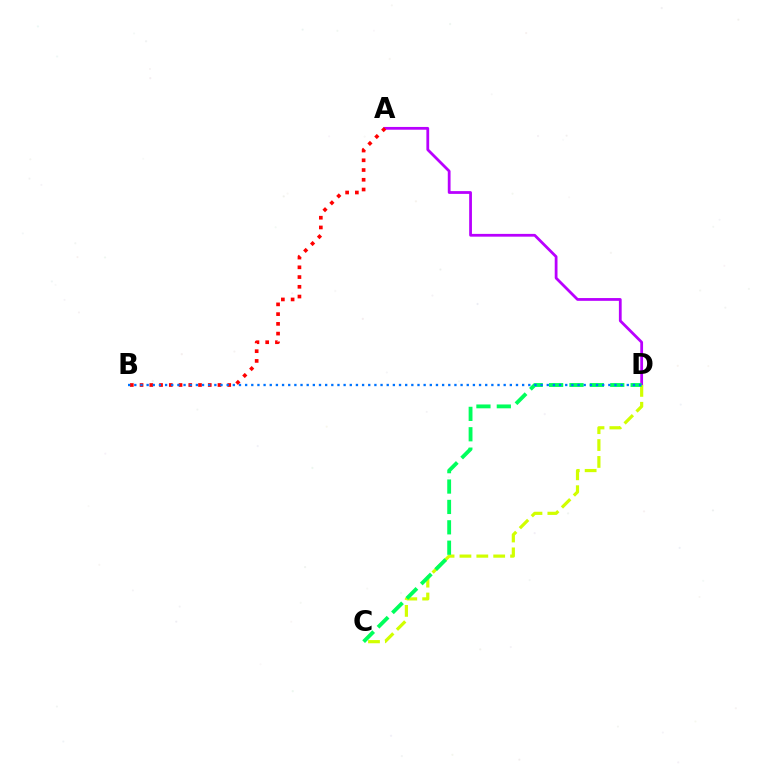{('A', 'D'): [{'color': '#b900ff', 'line_style': 'solid', 'thickness': 2.0}], ('A', 'B'): [{'color': '#ff0000', 'line_style': 'dotted', 'thickness': 2.65}], ('C', 'D'): [{'color': '#d1ff00', 'line_style': 'dashed', 'thickness': 2.29}, {'color': '#00ff5c', 'line_style': 'dashed', 'thickness': 2.77}], ('B', 'D'): [{'color': '#0074ff', 'line_style': 'dotted', 'thickness': 1.67}]}